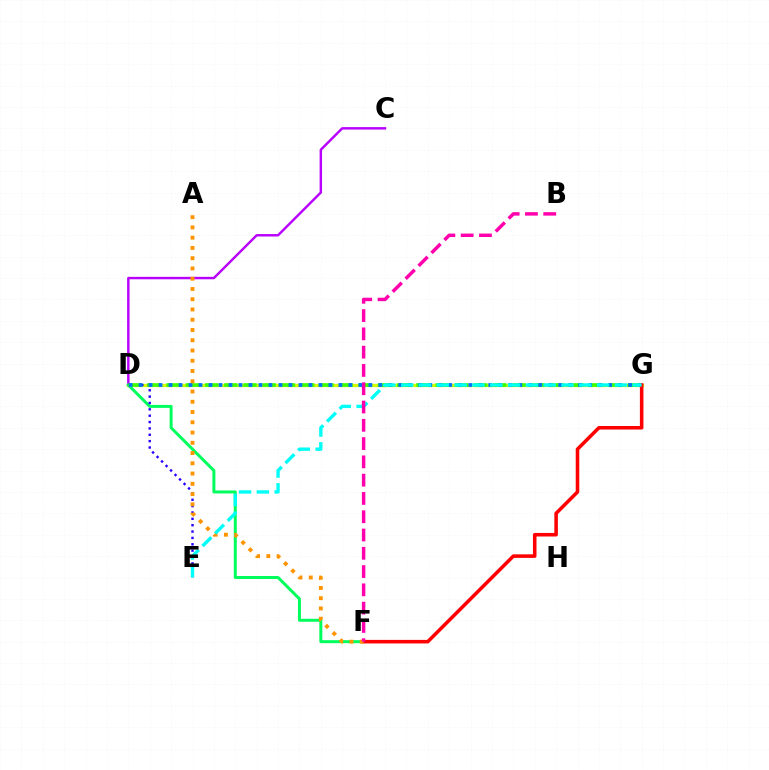{('D', 'G'): [{'color': '#d1ff00', 'line_style': 'solid', 'thickness': 2.35}, {'color': '#3dff00', 'line_style': 'dashed', 'thickness': 2.61}, {'color': '#0074ff', 'line_style': 'dotted', 'thickness': 2.71}], ('C', 'D'): [{'color': '#b900ff', 'line_style': 'solid', 'thickness': 1.75}], ('D', 'F'): [{'color': '#00ff5c', 'line_style': 'solid', 'thickness': 2.15}], ('D', 'E'): [{'color': '#2500ff', 'line_style': 'dotted', 'thickness': 1.73}], ('F', 'G'): [{'color': '#ff0000', 'line_style': 'solid', 'thickness': 2.55}], ('A', 'F'): [{'color': '#ff9400', 'line_style': 'dotted', 'thickness': 2.79}], ('E', 'G'): [{'color': '#00fff6', 'line_style': 'dashed', 'thickness': 2.42}], ('B', 'F'): [{'color': '#ff00ac', 'line_style': 'dashed', 'thickness': 2.48}]}